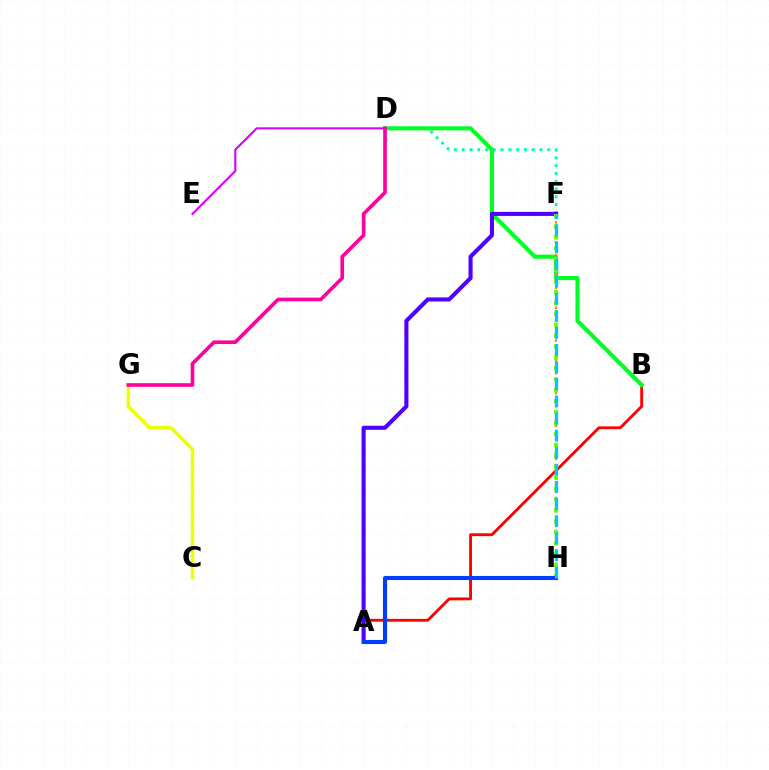{('C', 'G'): [{'color': '#eeff00', 'line_style': 'solid', 'thickness': 2.5}], ('D', 'F'): [{'color': '#00ffaf', 'line_style': 'dotted', 'thickness': 2.11}], ('A', 'B'): [{'color': '#ff0000', 'line_style': 'solid', 'thickness': 2.06}], ('B', 'D'): [{'color': '#00ff27', 'line_style': 'solid', 'thickness': 2.95}], ('F', 'H'): [{'color': '#ff8800', 'line_style': 'dotted', 'thickness': 1.78}, {'color': '#66ff00', 'line_style': 'dotted', 'thickness': 2.97}, {'color': '#00c7ff', 'line_style': 'dashed', 'thickness': 2.32}], ('D', 'E'): [{'color': '#d600ff', 'line_style': 'solid', 'thickness': 1.51}], ('A', 'F'): [{'color': '#4f00ff', 'line_style': 'solid', 'thickness': 2.94}], ('D', 'G'): [{'color': '#ff00a0', 'line_style': 'solid', 'thickness': 2.61}], ('A', 'H'): [{'color': '#003fff', 'line_style': 'solid', 'thickness': 2.96}]}